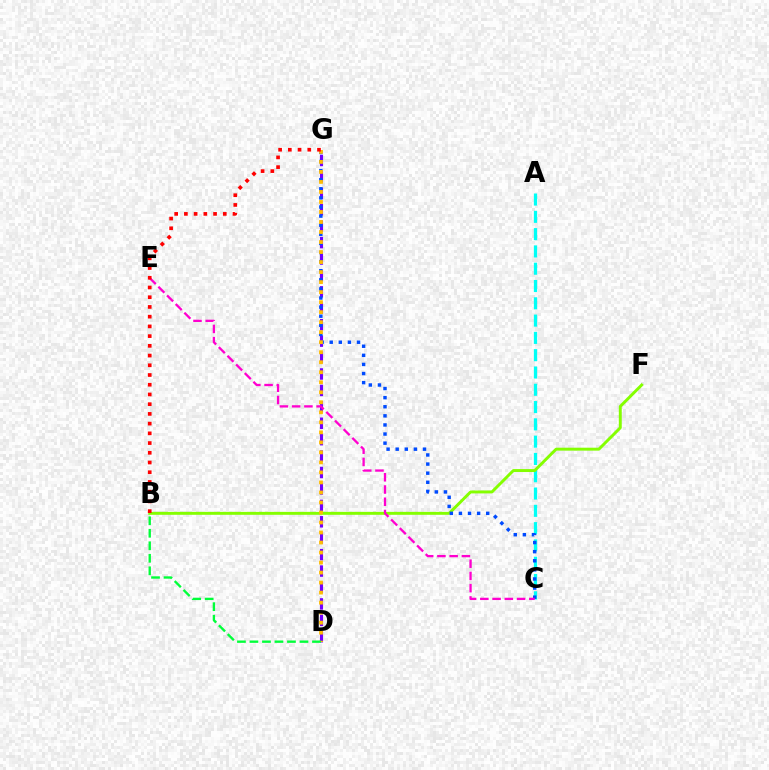{('A', 'C'): [{'color': '#00fff6', 'line_style': 'dashed', 'thickness': 2.35}], ('D', 'G'): [{'color': '#7200ff', 'line_style': 'dashed', 'thickness': 2.23}, {'color': '#ffbd00', 'line_style': 'dotted', 'thickness': 2.72}], ('B', 'F'): [{'color': '#84ff00', 'line_style': 'solid', 'thickness': 2.12}], ('C', 'G'): [{'color': '#004bff', 'line_style': 'dotted', 'thickness': 2.47}], ('C', 'E'): [{'color': '#ff00cf', 'line_style': 'dashed', 'thickness': 1.66}], ('B', 'G'): [{'color': '#ff0000', 'line_style': 'dotted', 'thickness': 2.64}], ('B', 'D'): [{'color': '#00ff39', 'line_style': 'dashed', 'thickness': 1.7}]}